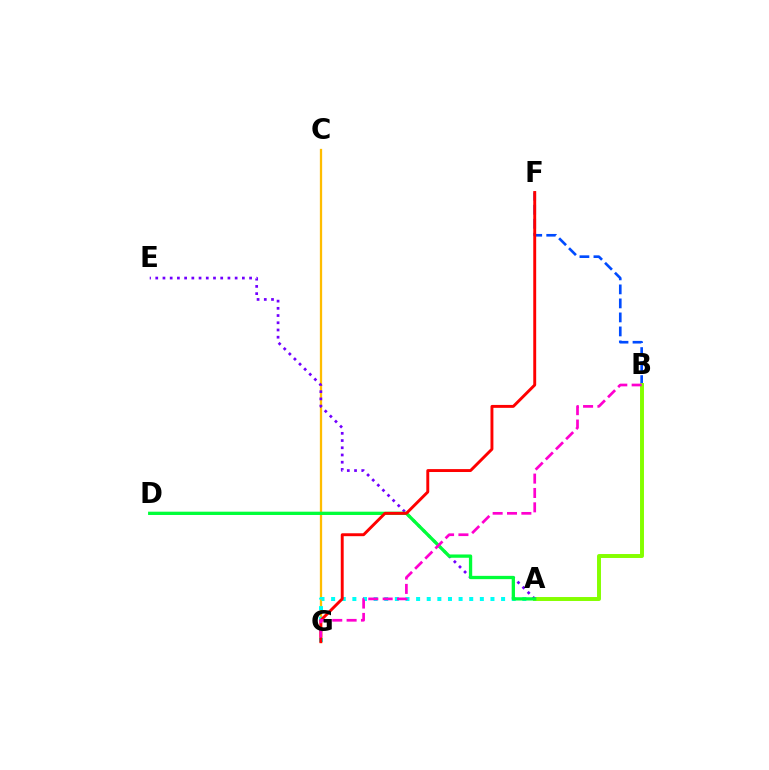{('B', 'F'): [{'color': '#004bff', 'line_style': 'dashed', 'thickness': 1.9}], ('C', 'G'): [{'color': '#ffbd00', 'line_style': 'solid', 'thickness': 1.64}], ('A', 'G'): [{'color': '#00fff6', 'line_style': 'dotted', 'thickness': 2.89}], ('A', 'B'): [{'color': '#84ff00', 'line_style': 'solid', 'thickness': 2.84}], ('A', 'E'): [{'color': '#7200ff', 'line_style': 'dotted', 'thickness': 1.96}], ('A', 'D'): [{'color': '#00ff39', 'line_style': 'solid', 'thickness': 2.37}], ('F', 'G'): [{'color': '#ff0000', 'line_style': 'solid', 'thickness': 2.1}], ('B', 'G'): [{'color': '#ff00cf', 'line_style': 'dashed', 'thickness': 1.95}]}